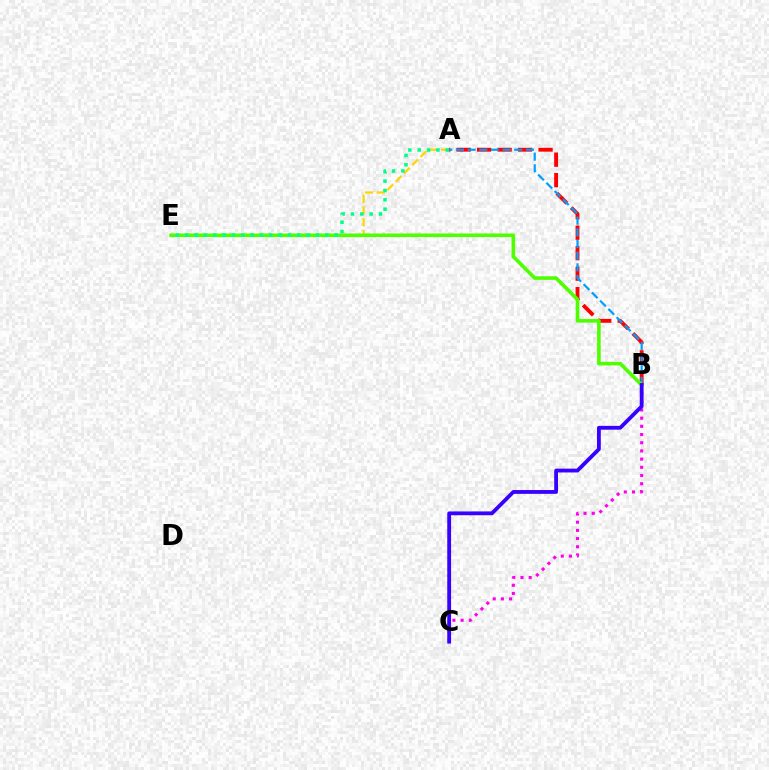{('A', 'E'): [{'color': '#ffd500', 'line_style': 'dashed', 'thickness': 1.59}, {'color': '#00ff86', 'line_style': 'dotted', 'thickness': 2.54}], ('A', 'B'): [{'color': '#ff0000', 'line_style': 'dashed', 'thickness': 2.78}, {'color': '#009eff', 'line_style': 'dashed', 'thickness': 1.59}], ('B', 'C'): [{'color': '#ff00ed', 'line_style': 'dotted', 'thickness': 2.23}, {'color': '#3700ff', 'line_style': 'solid', 'thickness': 2.75}], ('B', 'E'): [{'color': '#4fff00', 'line_style': 'solid', 'thickness': 2.58}]}